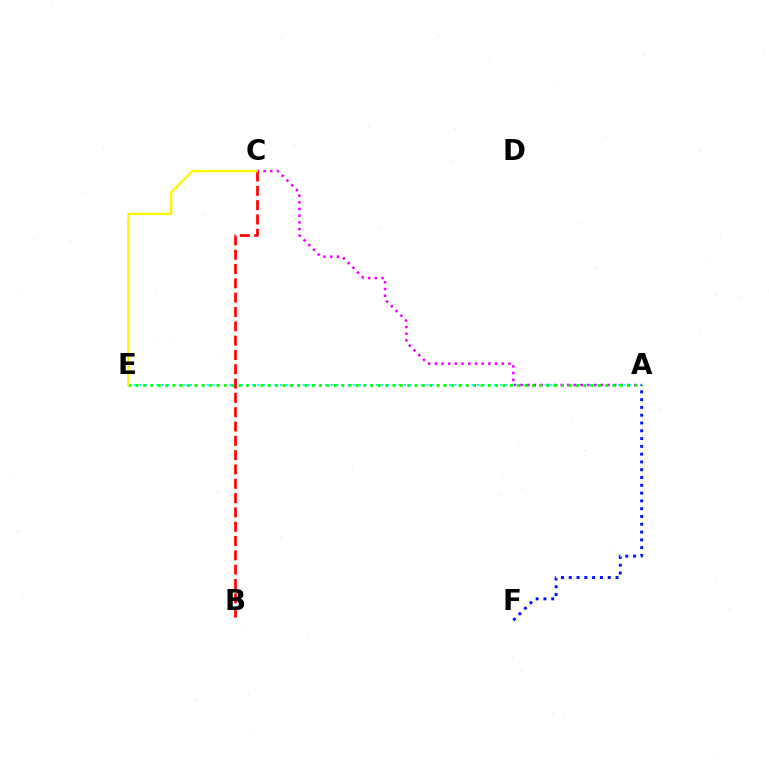{('A', 'E'): [{'color': '#00fff6', 'line_style': 'dotted', 'thickness': 1.53}, {'color': '#08ff00', 'line_style': 'dotted', 'thickness': 1.99}], ('A', 'C'): [{'color': '#ee00ff', 'line_style': 'dotted', 'thickness': 1.82}], ('B', 'C'): [{'color': '#ff0000', 'line_style': 'dashed', 'thickness': 1.94}], ('A', 'F'): [{'color': '#0010ff', 'line_style': 'dotted', 'thickness': 2.12}], ('C', 'E'): [{'color': '#fcf500', 'line_style': 'solid', 'thickness': 1.68}]}